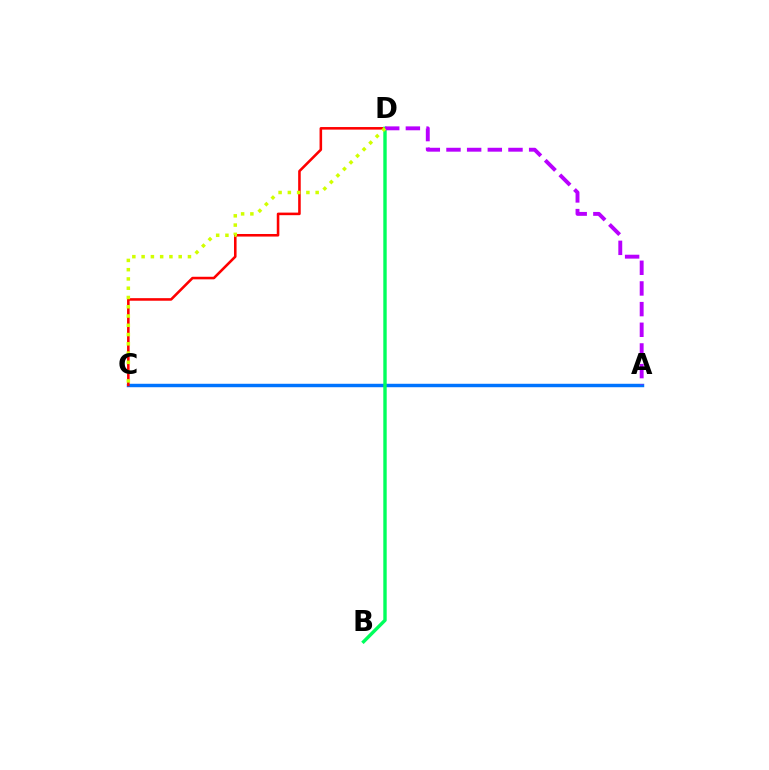{('A', 'C'): [{'color': '#0074ff', 'line_style': 'solid', 'thickness': 2.48}], ('C', 'D'): [{'color': '#ff0000', 'line_style': 'solid', 'thickness': 1.85}, {'color': '#d1ff00', 'line_style': 'dotted', 'thickness': 2.52}], ('B', 'D'): [{'color': '#00ff5c', 'line_style': 'solid', 'thickness': 2.45}], ('A', 'D'): [{'color': '#b900ff', 'line_style': 'dashed', 'thickness': 2.81}]}